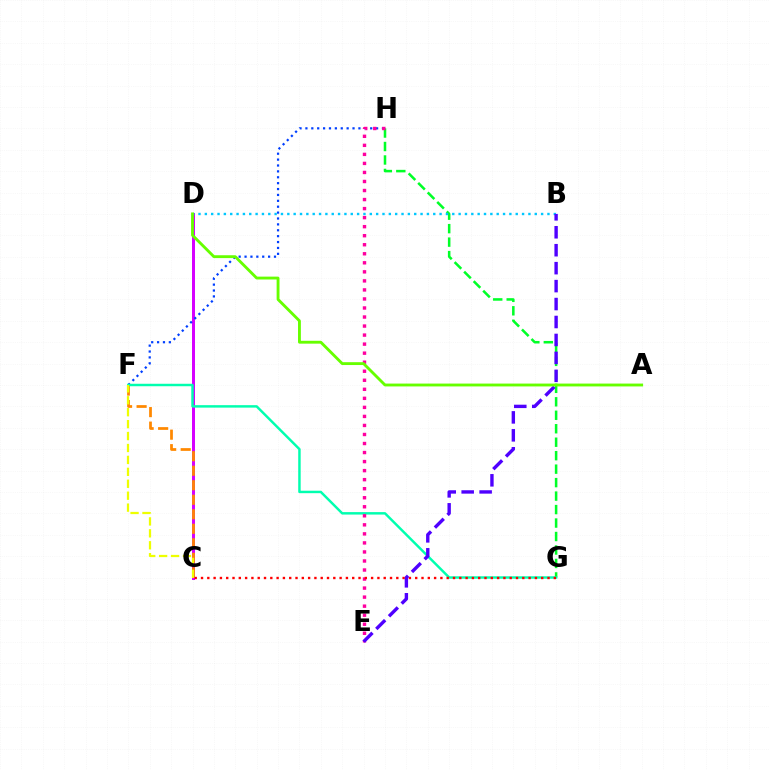{('G', 'H'): [{'color': '#00ff27', 'line_style': 'dashed', 'thickness': 1.83}], ('C', 'D'): [{'color': '#d600ff', 'line_style': 'solid', 'thickness': 2.15}], ('C', 'F'): [{'color': '#ff8800', 'line_style': 'dashed', 'thickness': 1.97}, {'color': '#eeff00', 'line_style': 'dashed', 'thickness': 1.62}], ('F', 'H'): [{'color': '#003fff', 'line_style': 'dotted', 'thickness': 1.6}], ('F', 'G'): [{'color': '#00ffaf', 'line_style': 'solid', 'thickness': 1.77}], ('E', 'H'): [{'color': '#ff00a0', 'line_style': 'dotted', 'thickness': 2.45}], ('B', 'D'): [{'color': '#00c7ff', 'line_style': 'dotted', 'thickness': 1.72}], ('C', 'G'): [{'color': '#ff0000', 'line_style': 'dotted', 'thickness': 1.71}], ('B', 'E'): [{'color': '#4f00ff', 'line_style': 'dashed', 'thickness': 2.44}], ('A', 'D'): [{'color': '#66ff00', 'line_style': 'solid', 'thickness': 2.06}]}